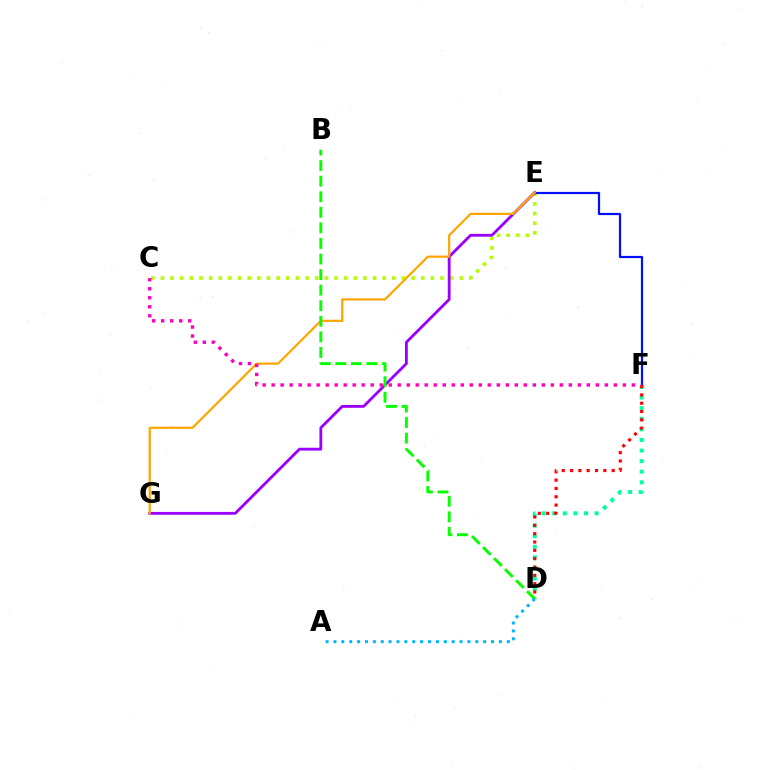{('C', 'E'): [{'color': '#b3ff00', 'line_style': 'dotted', 'thickness': 2.62}], ('E', 'G'): [{'color': '#9b00ff', 'line_style': 'solid', 'thickness': 2.03}, {'color': '#ffa500', 'line_style': 'solid', 'thickness': 1.59}], ('D', 'F'): [{'color': '#00ff9d', 'line_style': 'dotted', 'thickness': 2.88}, {'color': '#ff0000', 'line_style': 'dotted', 'thickness': 2.26}], ('E', 'F'): [{'color': '#0010ff', 'line_style': 'solid', 'thickness': 1.59}], ('B', 'D'): [{'color': '#08ff00', 'line_style': 'dashed', 'thickness': 2.12}], ('C', 'F'): [{'color': '#ff00bd', 'line_style': 'dotted', 'thickness': 2.45}], ('A', 'D'): [{'color': '#00b5ff', 'line_style': 'dotted', 'thickness': 2.14}]}